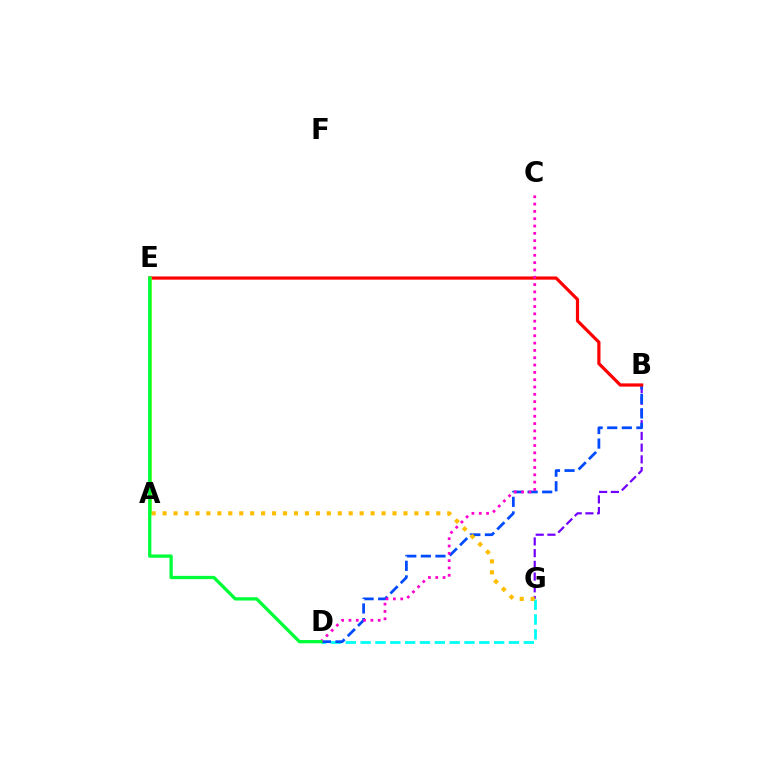{('D', 'G'): [{'color': '#00fff6', 'line_style': 'dashed', 'thickness': 2.02}], ('B', 'G'): [{'color': '#7200ff', 'line_style': 'dashed', 'thickness': 1.59}], ('B', 'D'): [{'color': '#004bff', 'line_style': 'dashed', 'thickness': 1.98}], ('A', 'G'): [{'color': '#ffbd00', 'line_style': 'dotted', 'thickness': 2.97}], ('B', 'E'): [{'color': '#ff0000', 'line_style': 'solid', 'thickness': 2.31}], ('A', 'E'): [{'color': '#84ff00', 'line_style': 'solid', 'thickness': 1.91}], ('C', 'D'): [{'color': '#ff00cf', 'line_style': 'dotted', 'thickness': 1.99}], ('D', 'E'): [{'color': '#00ff39', 'line_style': 'solid', 'thickness': 2.37}]}